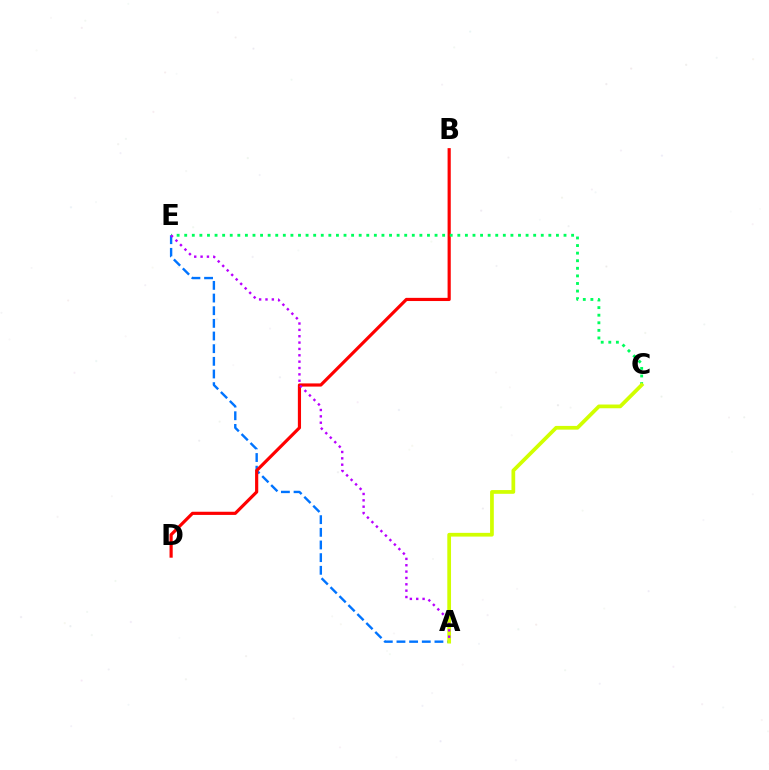{('A', 'E'): [{'color': '#0074ff', 'line_style': 'dashed', 'thickness': 1.72}, {'color': '#b900ff', 'line_style': 'dotted', 'thickness': 1.73}], ('B', 'D'): [{'color': '#ff0000', 'line_style': 'solid', 'thickness': 2.28}], ('C', 'E'): [{'color': '#00ff5c', 'line_style': 'dotted', 'thickness': 2.06}], ('A', 'C'): [{'color': '#d1ff00', 'line_style': 'solid', 'thickness': 2.69}]}